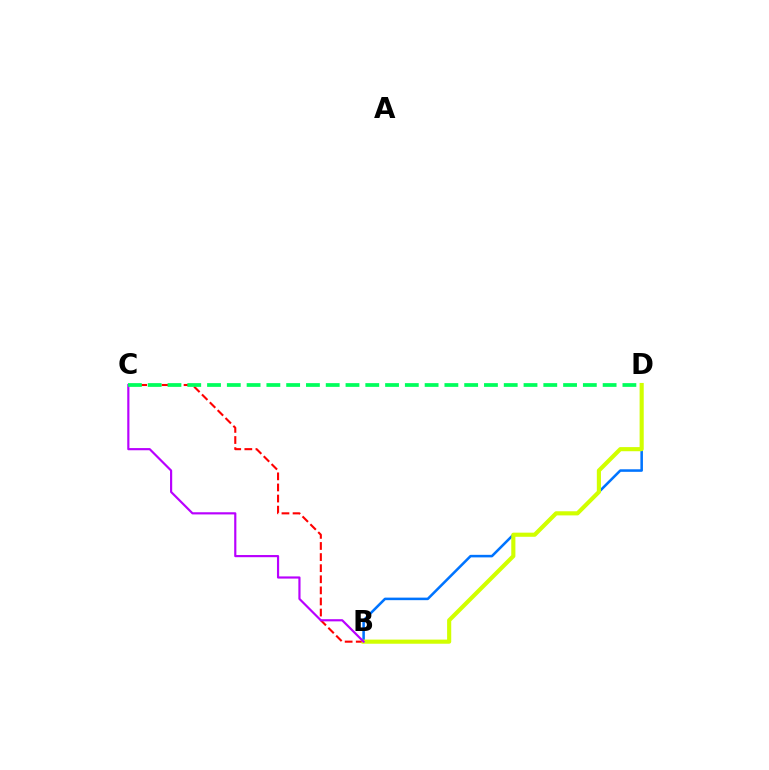{('B', 'D'): [{'color': '#0074ff', 'line_style': 'solid', 'thickness': 1.83}, {'color': '#d1ff00', 'line_style': 'solid', 'thickness': 2.97}], ('B', 'C'): [{'color': '#ff0000', 'line_style': 'dashed', 'thickness': 1.51}, {'color': '#b900ff', 'line_style': 'solid', 'thickness': 1.56}], ('C', 'D'): [{'color': '#00ff5c', 'line_style': 'dashed', 'thickness': 2.69}]}